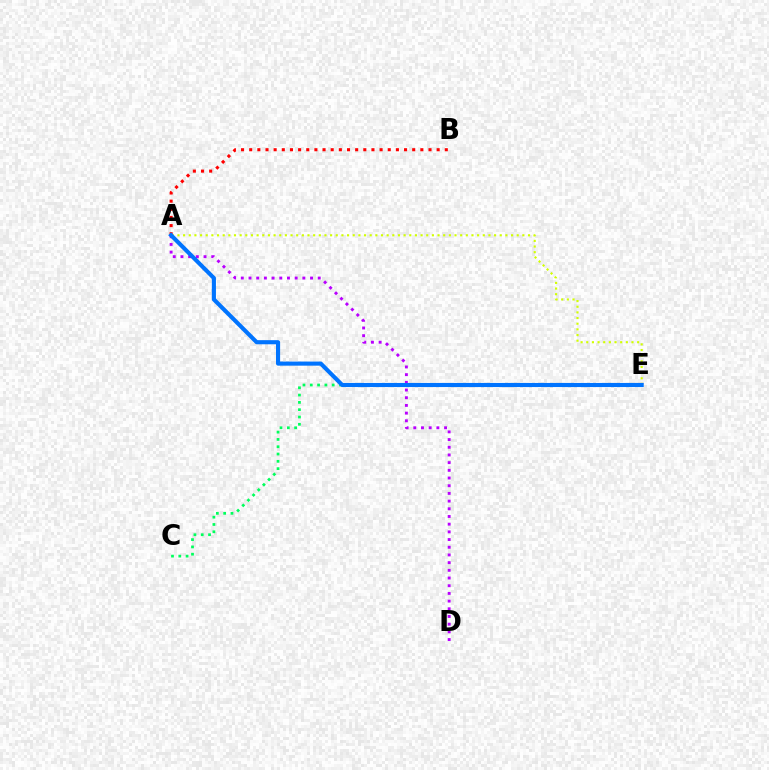{('A', 'B'): [{'color': '#ff0000', 'line_style': 'dotted', 'thickness': 2.21}], ('A', 'E'): [{'color': '#d1ff00', 'line_style': 'dotted', 'thickness': 1.54}, {'color': '#0074ff', 'line_style': 'solid', 'thickness': 2.96}], ('C', 'E'): [{'color': '#00ff5c', 'line_style': 'dotted', 'thickness': 1.98}], ('A', 'D'): [{'color': '#b900ff', 'line_style': 'dotted', 'thickness': 2.09}]}